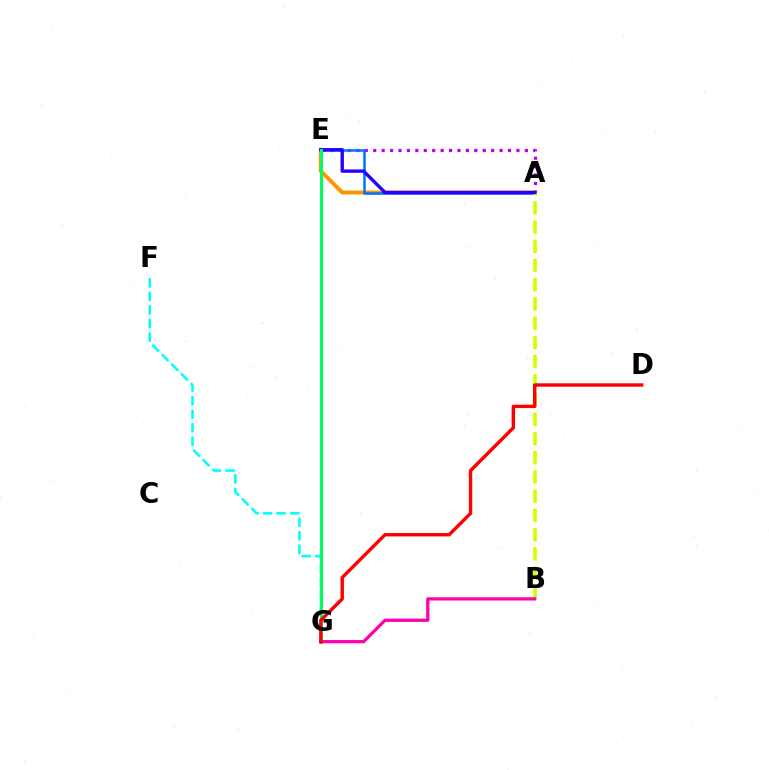{('A', 'E'): [{'color': '#b900ff', 'line_style': 'dotted', 'thickness': 2.29}, {'color': '#ff9400', 'line_style': 'solid', 'thickness': 2.82}, {'color': '#0074ff', 'line_style': 'solid', 'thickness': 1.81}, {'color': '#2500ff', 'line_style': 'solid', 'thickness': 2.42}], ('A', 'B'): [{'color': '#d1ff00', 'line_style': 'dashed', 'thickness': 2.61}], ('E', 'G'): [{'color': '#3dff00', 'line_style': 'solid', 'thickness': 1.99}, {'color': '#00ff5c', 'line_style': 'solid', 'thickness': 2.13}], ('F', 'G'): [{'color': '#00fff6', 'line_style': 'dashed', 'thickness': 1.84}], ('B', 'G'): [{'color': '#ff00ac', 'line_style': 'solid', 'thickness': 2.33}], ('D', 'G'): [{'color': '#ff0000', 'line_style': 'solid', 'thickness': 2.44}]}